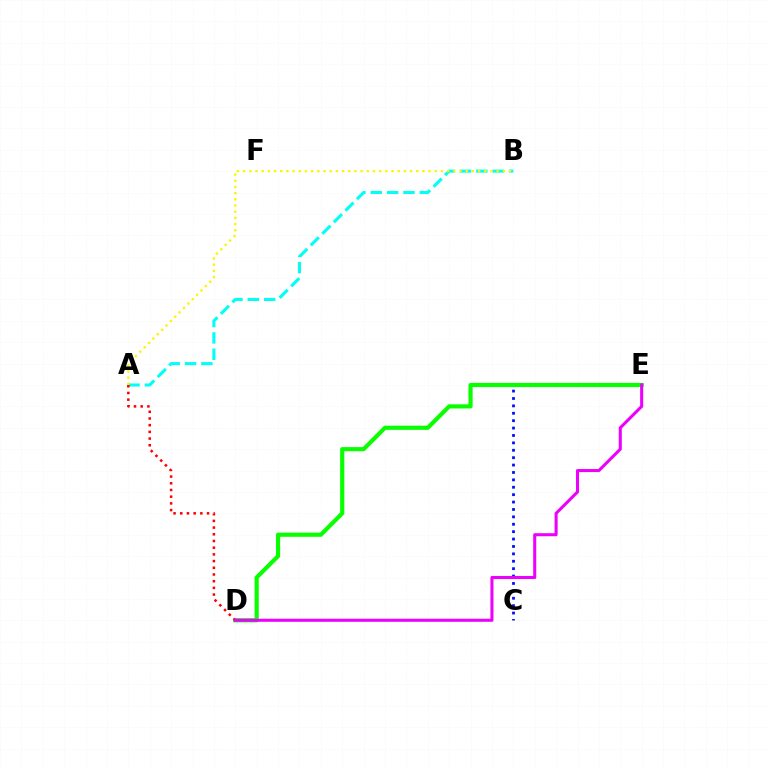{('C', 'E'): [{'color': '#0010ff', 'line_style': 'dotted', 'thickness': 2.01}], ('A', 'B'): [{'color': '#00fff6', 'line_style': 'dashed', 'thickness': 2.22}, {'color': '#fcf500', 'line_style': 'dotted', 'thickness': 1.68}], ('D', 'E'): [{'color': '#08ff00', 'line_style': 'solid', 'thickness': 2.99}, {'color': '#ee00ff', 'line_style': 'solid', 'thickness': 2.2}], ('A', 'D'): [{'color': '#ff0000', 'line_style': 'dotted', 'thickness': 1.82}]}